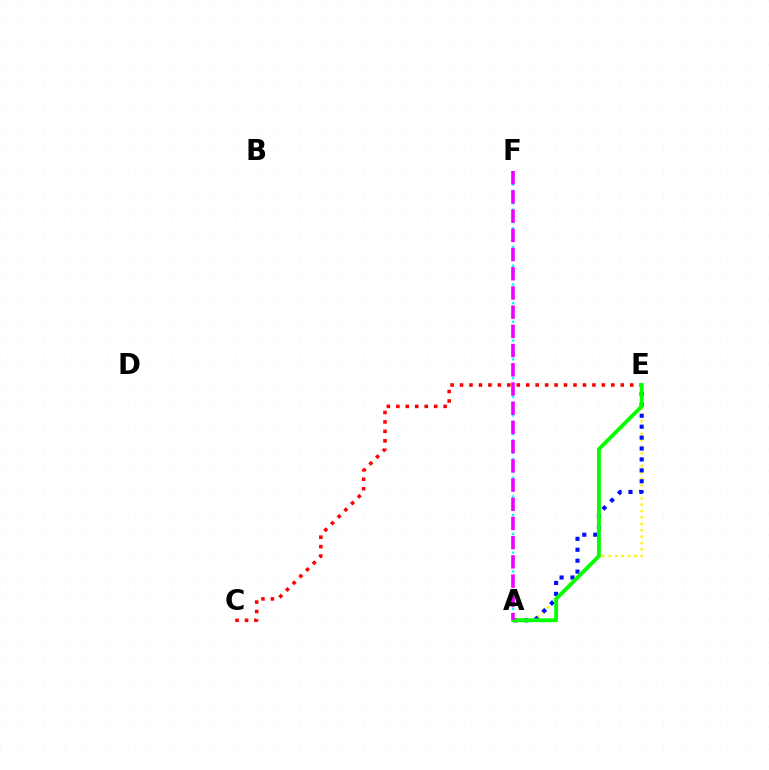{('C', 'E'): [{'color': '#ff0000', 'line_style': 'dotted', 'thickness': 2.57}], ('A', 'E'): [{'color': '#fcf500', 'line_style': 'dotted', 'thickness': 1.74}, {'color': '#0010ff', 'line_style': 'dotted', 'thickness': 2.97}, {'color': '#08ff00', 'line_style': 'solid', 'thickness': 2.78}], ('A', 'F'): [{'color': '#00fff6', 'line_style': 'dotted', 'thickness': 1.69}, {'color': '#ee00ff', 'line_style': 'dashed', 'thickness': 2.61}]}